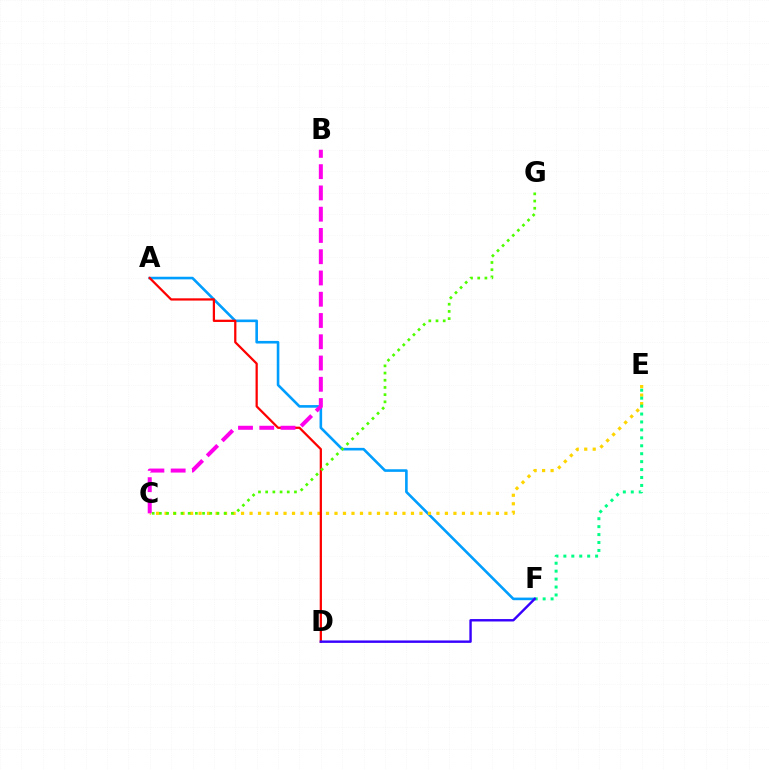{('A', 'F'): [{'color': '#009eff', 'line_style': 'solid', 'thickness': 1.88}], ('C', 'E'): [{'color': '#ffd500', 'line_style': 'dotted', 'thickness': 2.31}], ('A', 'D'): [{'color': '#ff0000', 'line_style': 'solid', 'thickness': 1.62}], ('E', 'F'): [{'color': '#00ff86', 'line_style': 'dotted', 'thickness': 2.16}], ('B', 'C'): [{'color': '#ff00ed', 'line_style': 'dashed', 'thickness': 2.89}], ('C', 'G'): [{'color': '#4fff00', 'line_style': 'dotted', 'thickness': 1.96}], ('D', 'F'): [{'color': '#3700ff', 'line_style': 'solid', 'thickness': 1.73}]}